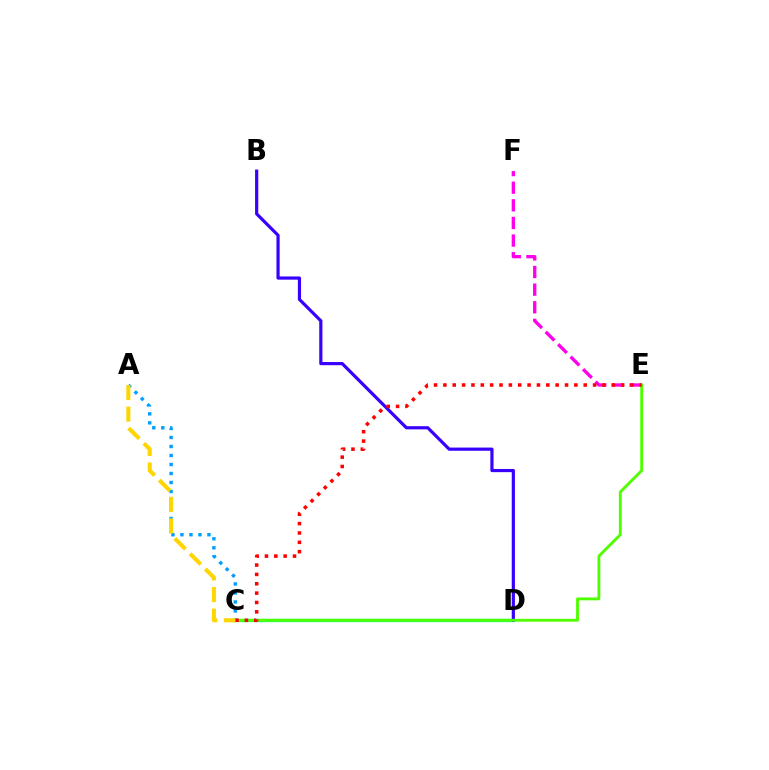{('A', 'C'): [{'color': '#009eff', 'line_style': 'dotted', 'thickness': 2.45}, {'color': '#ffd500', 'line_style': 'dashed', 'thickness': 2.93}], ('C', 'D'): [{'color': '#00ff86', 'line_style': 'solid', 'thickness': 2.37}], ('B', 'D'): [{'color': '#3700ff', 'line_style': 'solid', 'thickness': 2.29}], ('E', 'F'): [{'color': '#ff00ed', 'line_style': 'dashed', 'thickness': 2.39}], ('C', 'E'): [{'color': '#4fff00', 'line_style': 'solid', 'thickness': 2.06}, {'color': '#ff0000', 'line_style': 'dotted', 'thickness': 2.54}]}